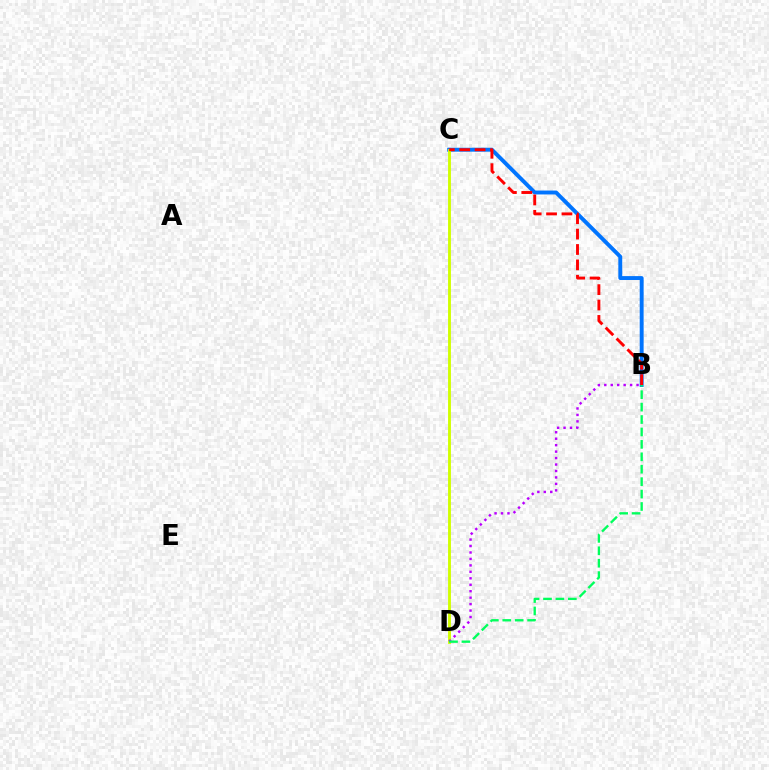{('B', 'C'): [{'color': '#0074ff', 'line_style': 'solid', 'thickness': 2.81}, {'color': '#ff0000', 'line_style': 'dashed', 'thickness': 2.09}], ('C', 'D'): [{'color': '#d1ff00', 'line_style': 'solid', 'thickness': 2.07}], ('B', 'D'): [{'color': '#b900ff', 'line_style': 'dotted', 'thickness': 1.75}, {'color': '#00ff5c', 'line_style': 'dashed', 'thickness': 1.69}]}